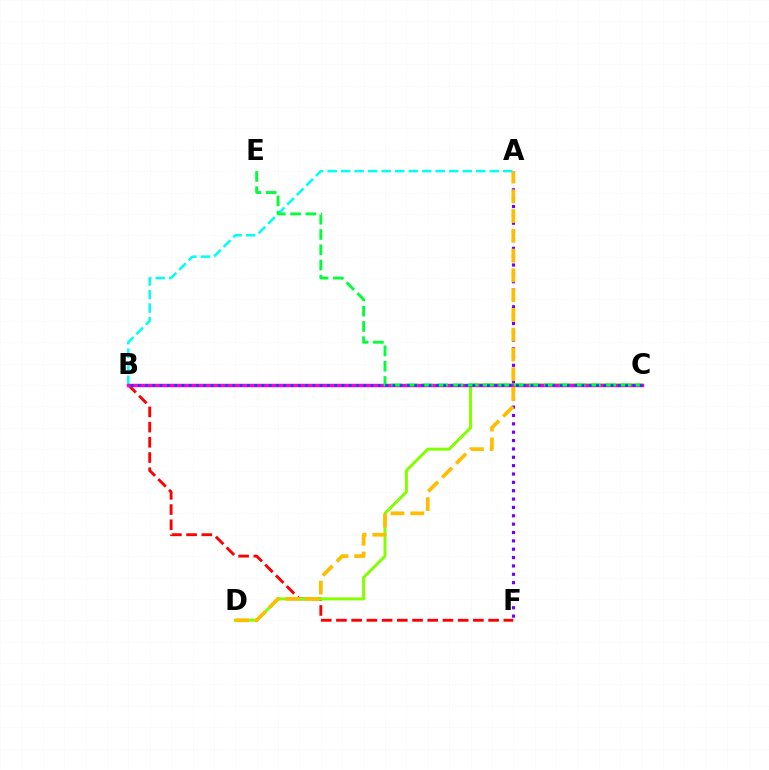{('A', 'B'): [{'color': '#00fff6', 'line_style': 'dashed', 'thickness': 1.84}], ('A', 'F'): [{'color': '#7200ff', 'line_style': 'dotted', 'thickness': 2.27}], ('B', 'F'): [{'color': '#ff0000', 'line_style': 'dashed', 'thickness': 2.07}], ('C', 'D'): [{'color': '#84ff00', 'line_style': 'solid', 'thickness': 2.16}], ('B', 'C'): [{'color': '#ff00cf', 'line_style': 'solid', 'thickness': 2.49}, {'color': '#004bff', 'line_style': 'dotted', 'thickness': 1.98}], ('C', 'E'): [{'color': '#00ff39', 'line_style': 'dashed', 'thickness': 2.08}], ('A', 'D'): [{'color': '#ffbd00', 'line_style': 'dashed', 'thickness': 2.69}]}